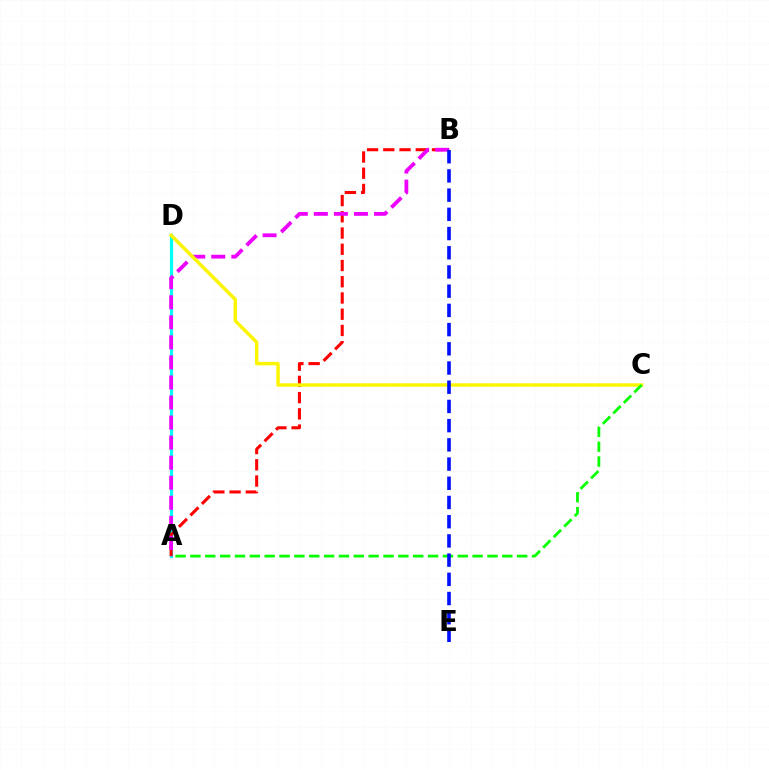{('A', 'D'): [{'color': '#00fff6', 'line_style': 'solid', 'thickness': 2.29}], ('A', 'B'): [{'color': '#ff0000', 'line_style': 'dashed', 'thickness': 2.21}, {'color': '#ee00ff', 'line_style': 'dashed', 'thickness': 2.72}], ('C', 'D'): [{'color': '#fcf500', 'line_style': 'solid', 'thickness': 2.47}], ('A', 'C'): [{'color': '#08ff00', 'line_style': 'dashed', 'thickness': 2.02}], ('B', 'E'): [{'color': '#0010ff', 'line_style': 'dashed', 'thickness': 2.61}]}